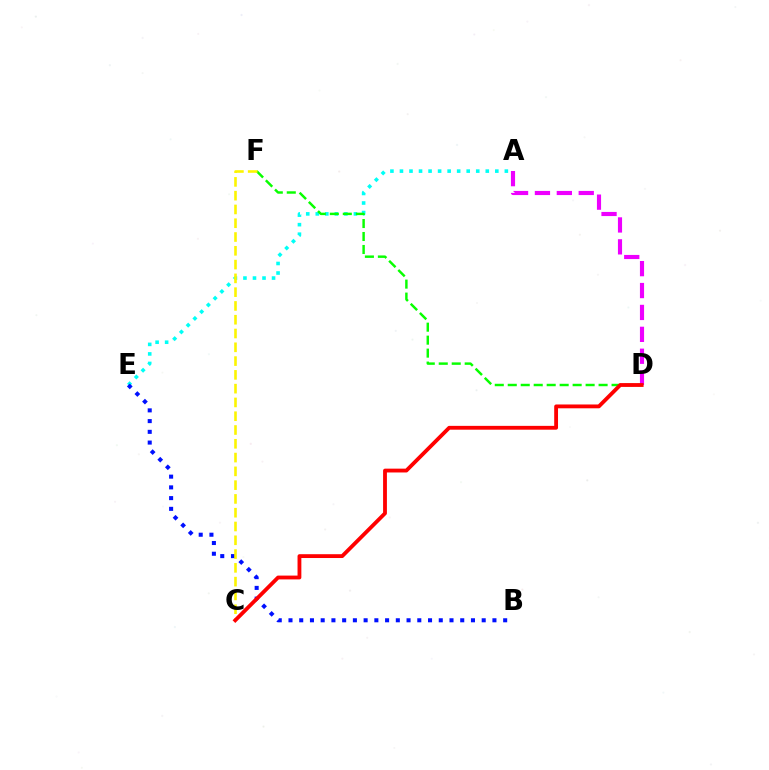{('A', 'D'): [{'color': '#ee00ff', 'line_style': 'dashed', 'thickness': 2.98}], ('A', 'E'): [{'color': '#00fff6', 'line_style': 'dotted', 'thickness': 2.59}], ('D', 'F'): [{'color': '#08ff00', 'line_style': 'dashed', 'thickness': 1.76}], ('B', 'E'): [{'color': '#0010ff', 'line_style': 'dotted', 'thickness': 2.92}], ('C', 'F'): [{'color': '#fcf500', 'line_style': 'dashed', 'thickness': 1.87}], ('C', 'D'): [{'color': '#ff0000', 'line_style': 'solid', 'thickness': 2.75}]}